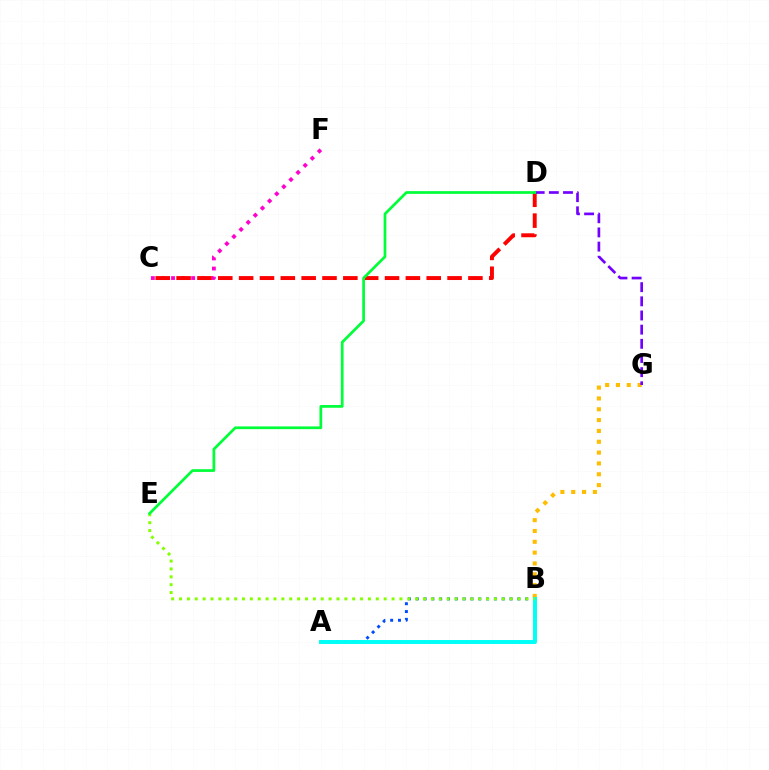{('B', 'G'): [{'color': '#ffbd00', 'line_style': 'dotted', 'thickness': 2.94}], ('C', 'F'): [{'color': '#ff00cf', 'line_style': 'dotted', 'thickness': 2.74}], ('A', 'B'): [{'color': '#004bff', 'line_style': 'dotted', 'thickness': 2.12}, {'color': '#00fff6', 'line_style': 'solid', 'thickness': 2.85}], ('C', 'D'): [{'color': '#ff0000', 'line_style': 'dashed', 'thickness': 2.83}], ('B', 'E'): [{'color': '#84ff00', 'line_style': 'dotted', 'thickness': 2.14}], ('D', 'G'): [{'color': '#7200ff', 'line_style': 'dashed', 'thickness': 1.92}], ('D', 'E'): [{'color': '#00ff39', 'line_style': 'solid', 'thickness': 1.96}]}